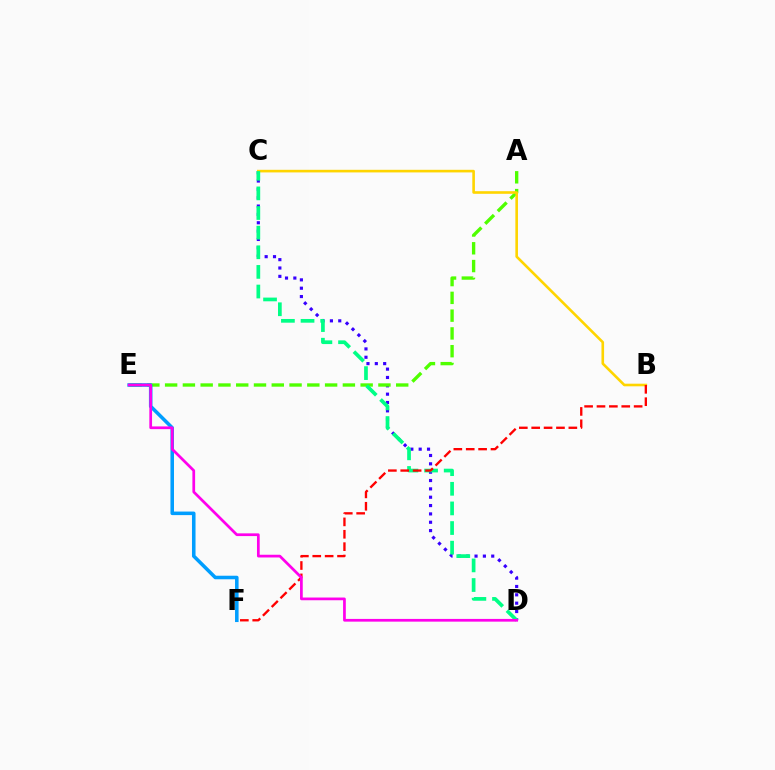{('C', 'D'): [{'color': '#3700ff', 'line_style': 'dotted', 'thickness': 2.27}, {'color': '#00ff86', 'line_style': 'dashed', 'thickness': 2.67}], ('A', 'E'): [{'color': '#4fff00', 'line_style': 'dashed', 'thickness': 2.41}], ('E', 'F'): [{'color': '#009eff', 'line_style': 'solid', 'thickness': 2.56}], ('B', 'C'): [{'color': '#ffd500', 'line_style': 'solid', 'thickness': 1.88}], ('B', 'F'): [{'color': '#ff0000', 'line_style': 'dashed', 'thickness': 1.68}], ('D', 'E'): [{'color': '#ff00ed', 'line_style': 'solid', 'thickness': 1.96}]}